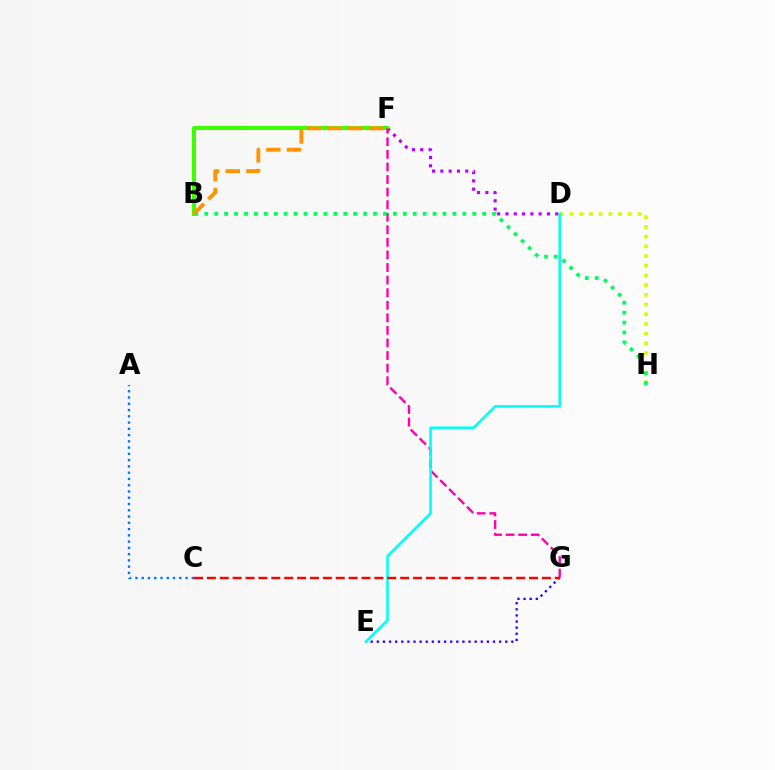{('D', 'F'): [{'color': '#b900ff', 'line_style': 'dotted', 'thickness': 2.25}], ('E', 'G'): [{'color': '#2500ff', 'line_style': 'dotted', 'thickness': 1.66}], ('B', 'F'): [{'color': '#3dff00', 'line_style': 'solid', 'thickness': 2.9}, {'color': '#ff9400', 'line_style': 'dashed', 'thickness': 2.81}], ('D', 'H'): [{'color': '#d1ff00', 'line_style': 'dotted', 'thickness': 2.64}], ('A', 'C'): [{'color': '#0074ff', 'line_style': 'dotted', 'thickness': 1.7}], ('F', 'G'): [{'color': '#ff00ac', 'line_style': 'dashed', 'thickness': 1.71}], ('B', 'H'): [{'color': '#00ff5c', 'line_style': 'dotted', 'thickness': 2.7}], ('D', 'E'): [{'color': '#00fff6', 'line_style': 'solid', 'thickness': 1.84}], ('C', 'G'): [{'color': '#ff0000', 'line_style': 'dashed', 'thickness': 1.75}]}